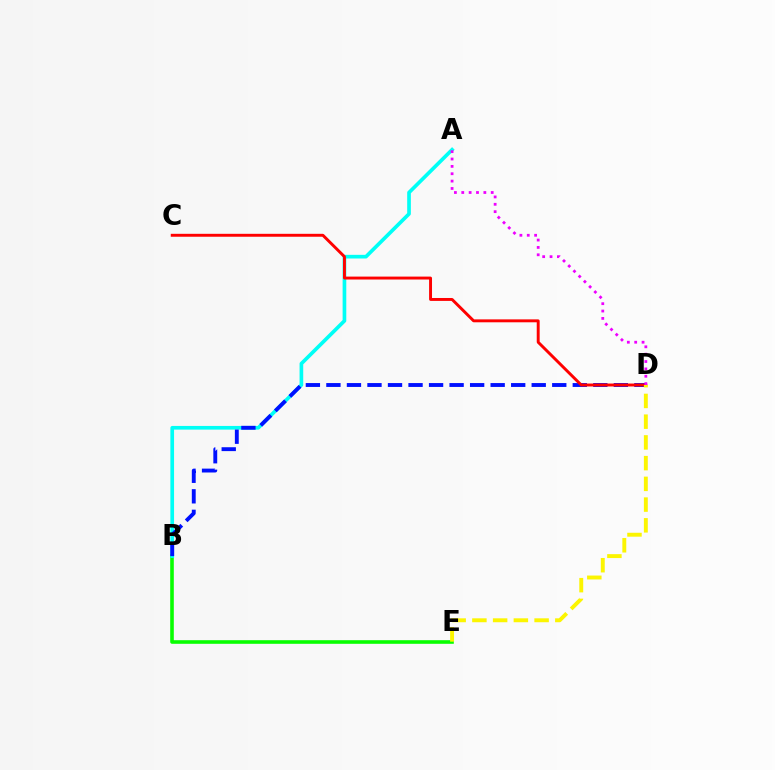{('B', 'E'): [{'color': '#08ff00', 'line_style': 'solid', 'thickness': 2.59}], ('A', 'B'): [{'color': '#00fff6', 'line_style': 'solid', 'thickness': 2.64}], ('B', 'D'): [{'color': '#0010ff', 'line_style': 'dashed', 'thickness': 2.79}], ('C', 'D'): [{'color': '#ff0000', 'line_style': 'solid', 'thickness': 2.1}], ('D', 'E'): [{'color': '#fcf500', 'line_style': 'dashed', 'thickness': 2.82}], ('A', 'D'): [{'color': '#ee00ff', 'line_style': 'dotted', 'thickness': 2.0}]}